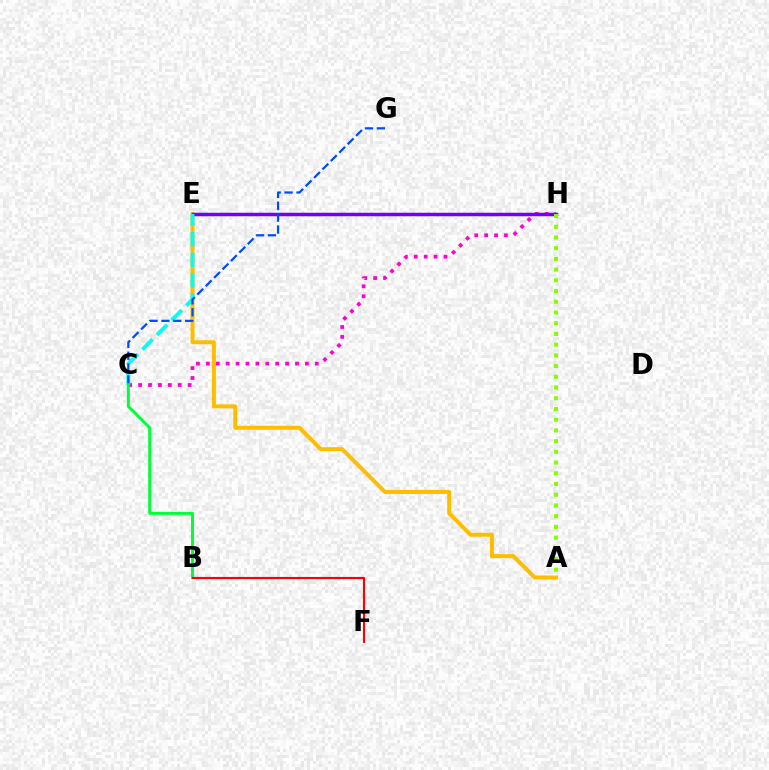{('C', 'H'): [{'color': '#ff00cf', 'line_style': 'dotted', 'thickness': 2.69}], ('A', 'E'): [{'color': '#ffbd00', 'line_style': 'solid', 'thickness': 2.87}], ('E', 'H'): [{'color': '#7200ff', 'line_style': 'solid', 'thickness': 2.52}], ('C', 'E'): [{'color': '#00fff6', 'line_style': 'dashed', 'thickness': 2.81}], ('A', 'H'): [{'color': '#84ff00', 'line_style': 'dotted', 'thickness': 2.91}], ('C', 'G'): [{'color': '#004bff', 'line_style': 'dashed', 'thickness': 1.61}], ('B', 'C'): [{'color': '#00ff39', 'line_style': 'solid', 'thickness': 2.16}], ('B', 'F'): [{'color': '#ff0000', 'line_style': 'solid', 'thickness': 1.54}]}